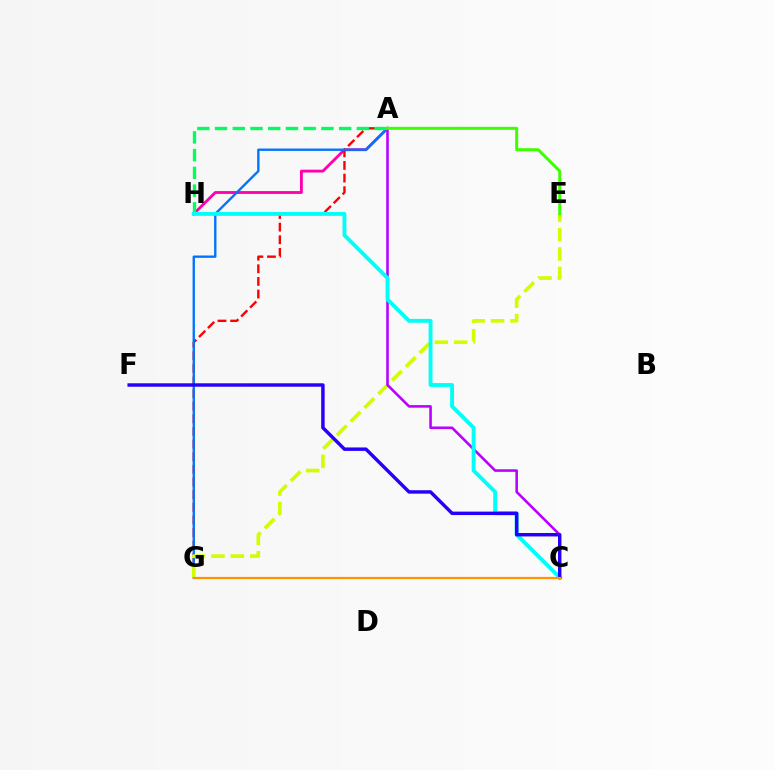{('A', 'H'): [{'color': '#ff00ac', 'line_style': 'solid', 'thickness': 2.04}, {'color': '#00ff5c', 'line_style': 'dashed', 'thickness': 2.41}], ('A', 'G'): [{'color': '#ff0000', 'line_style': 'dashed', 'thickness': 1.72}, {'color': '#0074ff', 'line_style': 'solid', 'thickness': 1.7}], ('E', 'G'): [{'color': '#d1ff00', 'line_style': 'dashed', 'thickness': 2.64}], ('A', 'C'): [{'color': '#b900ff', 'line_style': 'solid', 'thickness': 1.85}], ('C', 'H'): [{'color': '#00fff6', 'line_style': 'solid', 'thickness': 2.79}], ('A', 'E'): [{'color': '#3dff00', 'line_style': 'solid', 'thickness': 2.16}], ('C', 'F'): [{'color': '#2500ff', 'line_style': 'solid', 'thickness': 2.47}], ('C', 'G'): [{'color': '#ff9400', 'line_style': 'solid', 'thickness': 1.61}]}